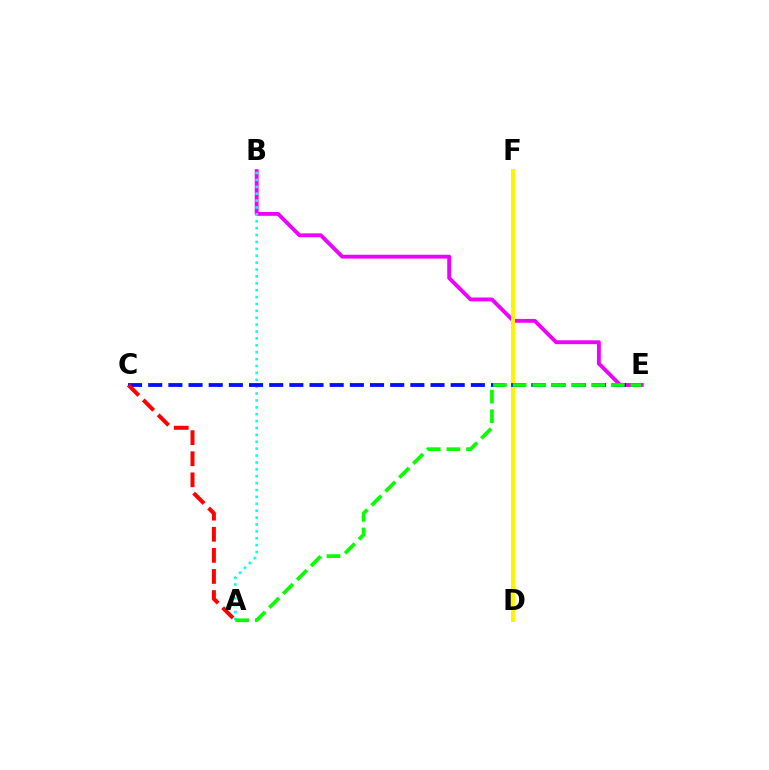{('B', 'E'): [{'color': '#ee00ff', 'line_style': 'solid', 'thickness': 2.77}], ('A', 'B'): [{'color': '#00fff6', 'line_style': 'dotted', 'thickness': 1.87}], ('D', 'F'): [{'color': '#fcf500', 'line_style': 'solid', 'thickness': 2.87}], ('C', 'E'): [{'color': '#0010ff', 'line_style': 'dashed', 'thickness': 2.74}], ('A', 'E'): [{'color': '#08ff00', 'line_style': 'dashed', 'thickness': 2.67}], ('A', 'C'): [{'color': '#ff0000', 'line_style': 'dashed', 'thickness': 2.87}]}